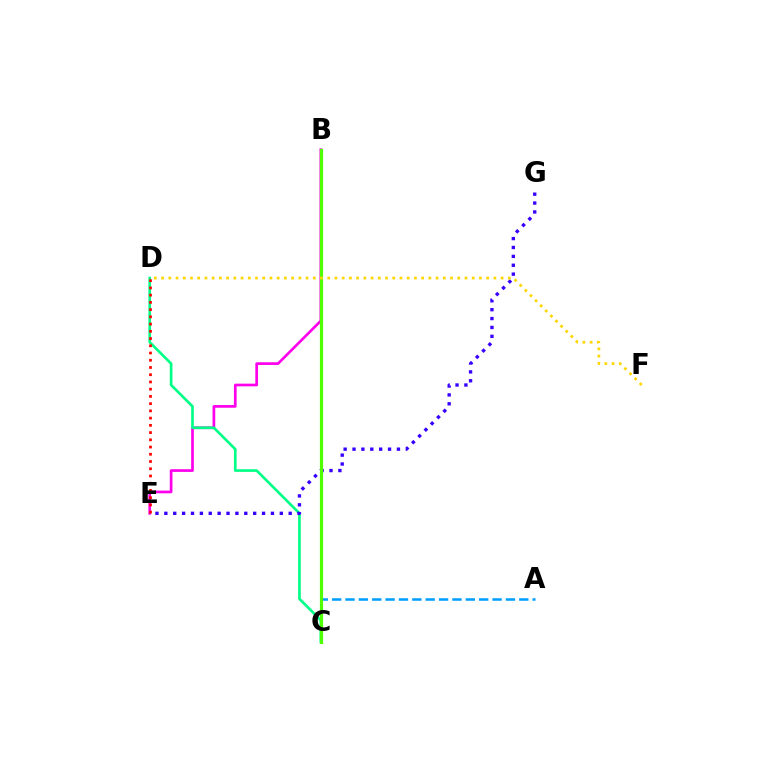{('B', 'E'): [{'color': '#ff00ed', 'line_style': 'solid', 'thickness': 1.94}], ('A', 'C'): [{'color': '#009eff', 'line_style': 'dashed', 'thickness': 1.82}], ('C', 'D'): [{'color': '#00ff86', 'line_style': 'solid', 'thickness': 1.92}], ('E', 'G'): [{'color': '#3700ff', 'line_style': 'dotted', 'thickness': 2.41}], ('B', 'C'): [{'color': '#4fff00', 'line_style': 'solid', 'thickness': 2.3}], ('D', 'E'): [{'color': '#ff0000', 'line_style': 'dotted', 'thickness': 1.97}], ('D', 'F'): [{'color': '#ffd500', 'line_style': 'dotted', 'thickness': 1.96}]}